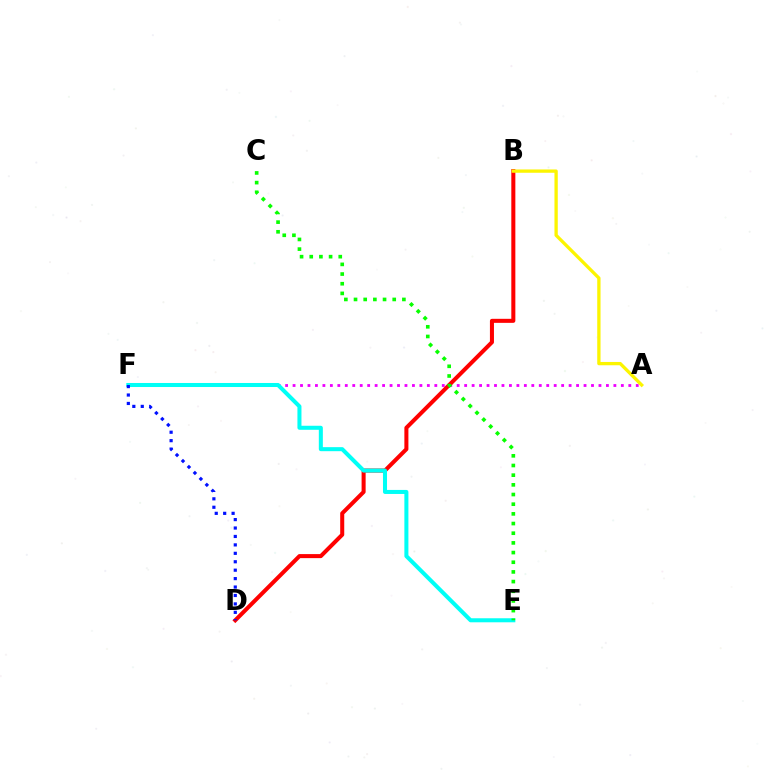{('A', 'F'): [{'color': '#ee00ff', 'line_style': 'dotted', 'thickness': 2.03}], ('B', 'D'): [{'color': '#ff0000', 'line_style': 'solid', 'thickness': 2.91}], ('E', 'F'): [{'color': '#00fff6', 'line_style': 'solid', 'thickness': 2.9}], ('A', 'B'): [{'color': '#fcf500', 'line_style': 'solid', 'thickness': 2.38}], ('C', 'E'): [{'color': '#08ff00', 'line_style': 'dotted', 'thickness': 2.63}], ('D', 'F'): [{'color': '#0010ff', 'line_style': 'dotted', 'thickness': 2.29}]}